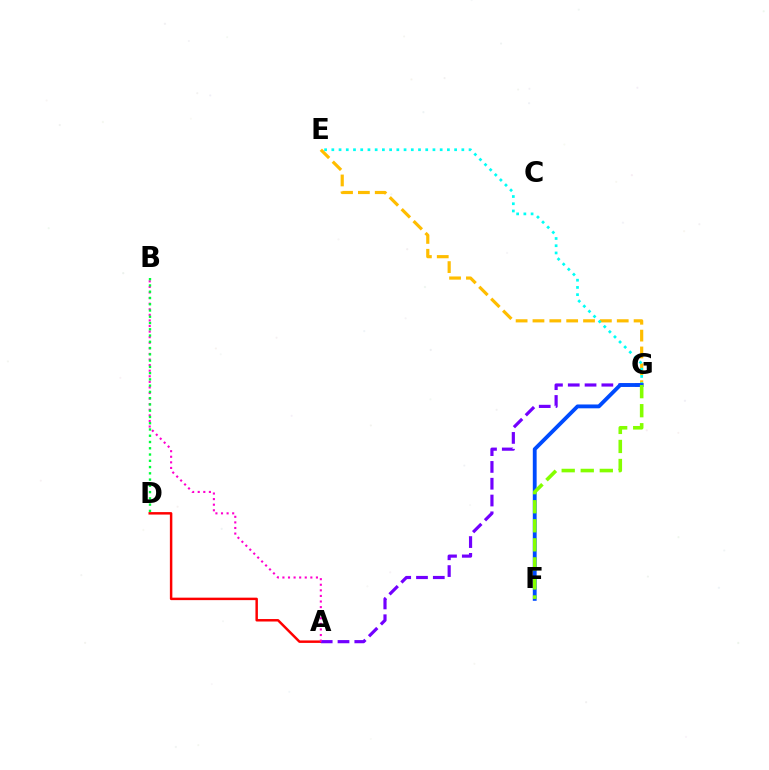{('A', 'D'): [{'color': '#ff0000', 'line_style': 'solid', 'thickness': 1.78}], ('E', 'G'): [{'color': '#ffbd00', 'line_style': 'dashed', 'thickness': 2.29}, {'color': '#00fff6', 'line_style': 'dotted', 'thickness': 1.96}], ('A', 'G'): [{'color': '#7200ff', 'line_style': 'dashed', 'thickness': 2.28}], ('F', 'G'): [{'color': '#004bff', 'line_style': 'solid', 'thickness': 2.76}, {'color': '#84ff00', 'line_style': 'dashed', 'thickness': 2.59}], ('A', 'B'): [{'color': '#ff00cf', 'line_style': 'dotted', 'thickness': 1.52}], ('B', 'D'): [{'color': '#00ff39', 'line_style': 'dotted', 'thickness': 1.7}]}